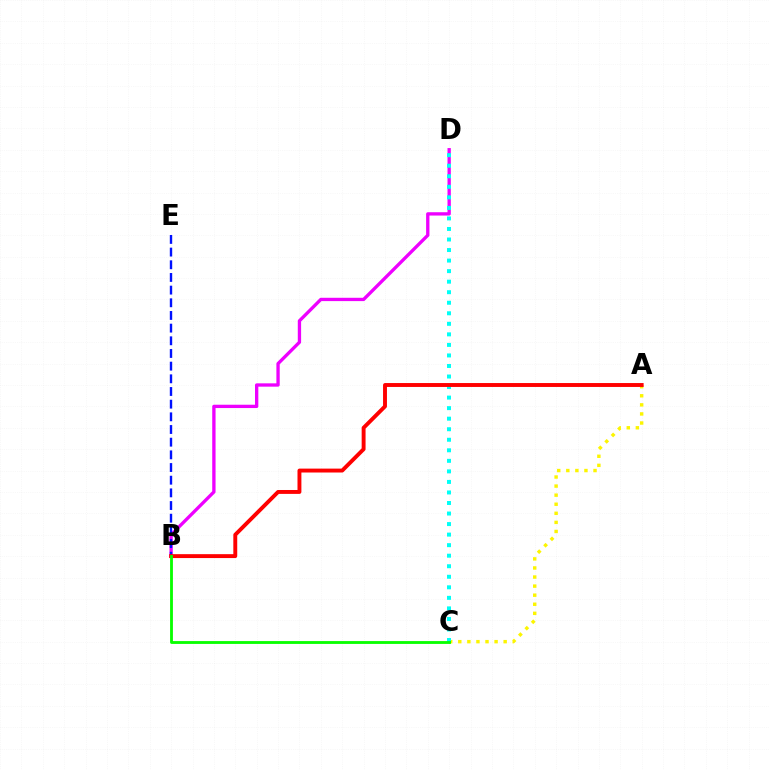{('A', 'C'): [{'color': '#fcf500', 'line_style': 'dotted', 'thickness': 2.47}], ('B', 'D'): [{'color': '#ee00ff', 'line_style': 'solid', 'thickness': 2.39}], ('C', 'D'): [{'color': '#00fff6', 'line_style': 'dotted', 'thickness': 2.86}], ('B', 'E'): [{'color': '#0010ff', 'line_style': 'dashed', 'thickness': 1.72}], ('A', 'B'): [{'color': '#ff0000', 'line_style': 'solid', 'thickness': 2.81}], ('B', 'C'): [{'color': '#08ff00', 'line_style': 'solid', 'thickness': 2.04}]}